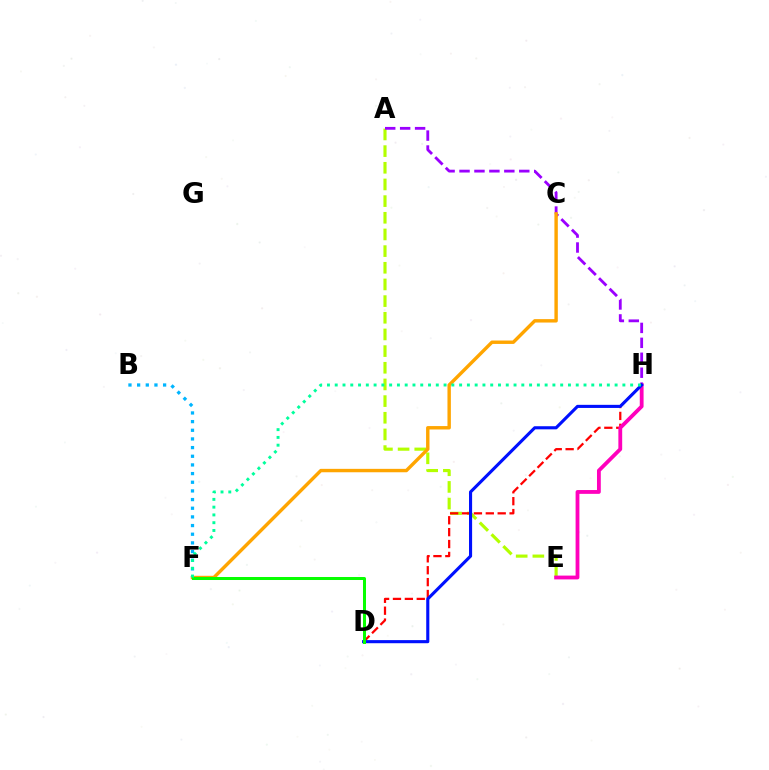{('A', 'E'): [{'color': '#b3ff00', 'line_style': 'dashed', 'thickness': 2.26}], ('A', 'H'): [{'color': '#9b00ff', 'line_style': 'dashed', 'thickness': 2.03}], ('D', 'H'): [{'color': '#ff0000', 'line_style': 'dashed', 'thickness': 1.62}, {'color': '#0010ff', 'line_style': 'solid', 'thickness': 2.24}], ('B', 'F'): [{'color': '#00b5ff', 'line_style': 'dotted', 'thickness': 2.35}], ('E', 'H'): [{'color': '#ff00bd', 'line_style': 'solid', 'thickness': 2.74}], ('C', 'F'): [{'color': '#ffa500', 'line_style': 'solid', 'thickness': 2.46}], ('D', 'F'): [{'color': '#08ff00', 'line_style': 'solid', 'thickness': 2.17}], ('F', 'H'): [{'color': '#00ff9d', 'line_style': 'dotted', 'thickness': 2.11}]}